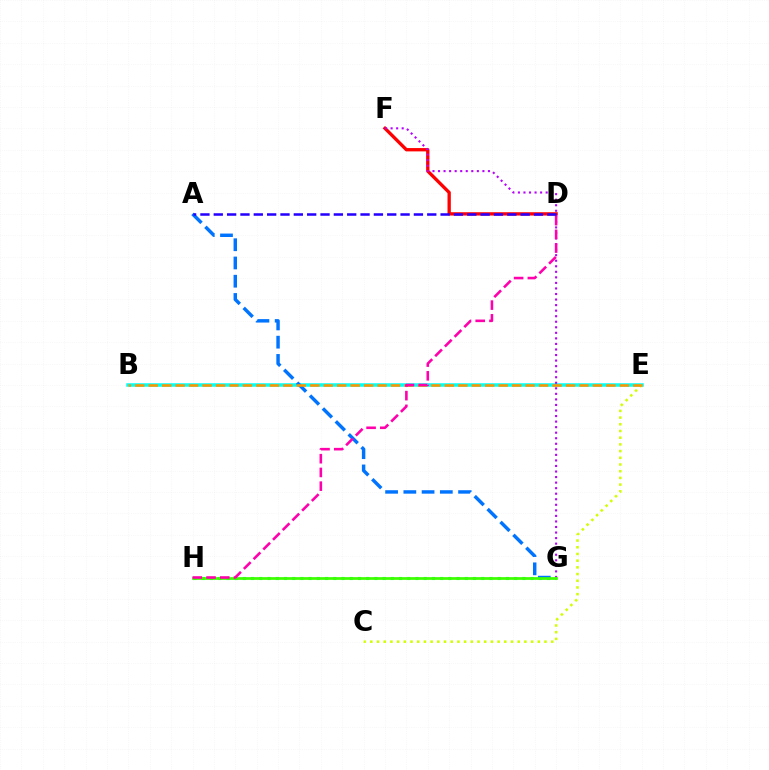{('B', 'E'): [{'color': '#00fff6', 'line_style': 'solid', 'thickness': 2.52}, {'color': '#ff9400', 'line_style': 'dashed', 'thickness': 1.83}], ('D', 'F'): [{'color': '#ff0000', 'line_style': 'solid', 'thickness': 2.39}], ('C', 'E'): [{'color': '#d1ff00', 'line_style': 'dotted', 'thickness': 1.82}], ('F', 'G'): [{'color': '#b900ff', 'line_style': 'dotted', 'thickness': 1.51}], ('G', 'H'): [{'color': '#00ff5c', 'line_style': 'dotted', 'thickness': 2.23}, {'color': '#3dff00', 'line_style': 'solid', 'thickness': 1.95}], ('A', 'G'): [{'color': '#0074ff', 'line_style': 'dashed', 'thickness': 2.48}], ('D', 'H'): [{'color': '#ff00ac', 'line_style': 'dashed', 'thickness': 1.87}], ('A', 'D'): [{'color': '#2500ff', 'line_style': 'dashed', 'thickness': 1.81}]}